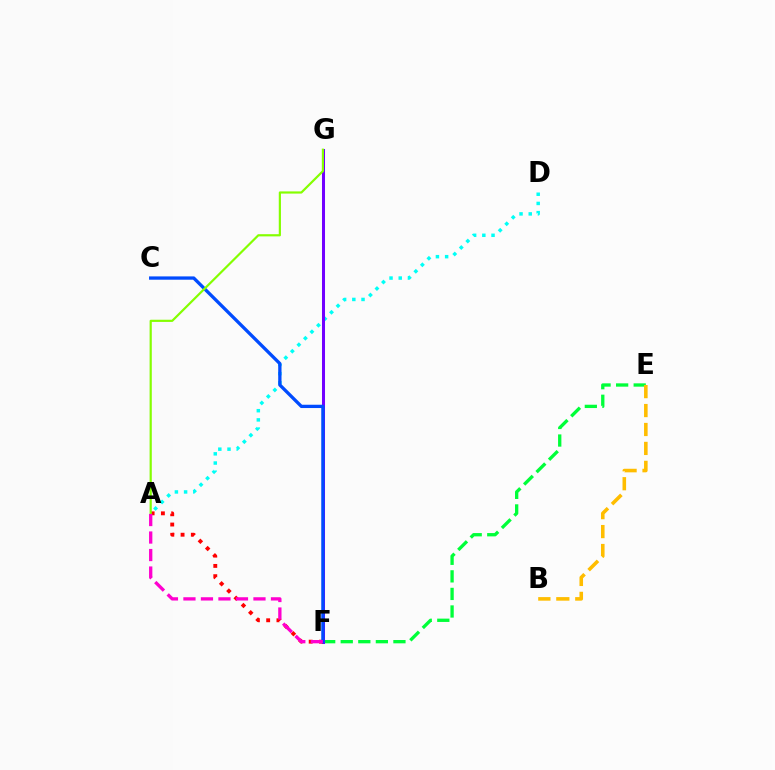{('A', 'D'): [{'color': '#00fff6', 'line_style': 'dotted', 'thickness': 2.5}], ('E', 'F'): [{'color': '#00ff39', 'line_style': 'dashed', 'thickness': 2.39}], ('F', 'G'): [{'color': '#7200ff', 'line_style': 'solid', 'thickness': 2.18}], ('A', 'F'): [{'color': '#ff0000', 'line_style': 'dotted', 'thickness': 2.79}, {'color': '#ff00cf', 'line_style': 'dashed', 'thickness': 2.38}], ('C', 'F'): [{'color': '#004bff', 'line_style': 'solid', 'thickness': 2.38}], ('B', 'E'): [{'color': '#ffbd00', 'line_style': 'dashed', 'thickness': 2.57}], ('A', 'G'): [{'color': '#84ff00', 'line_style': 'solid', 'thickness': 1.57}]}